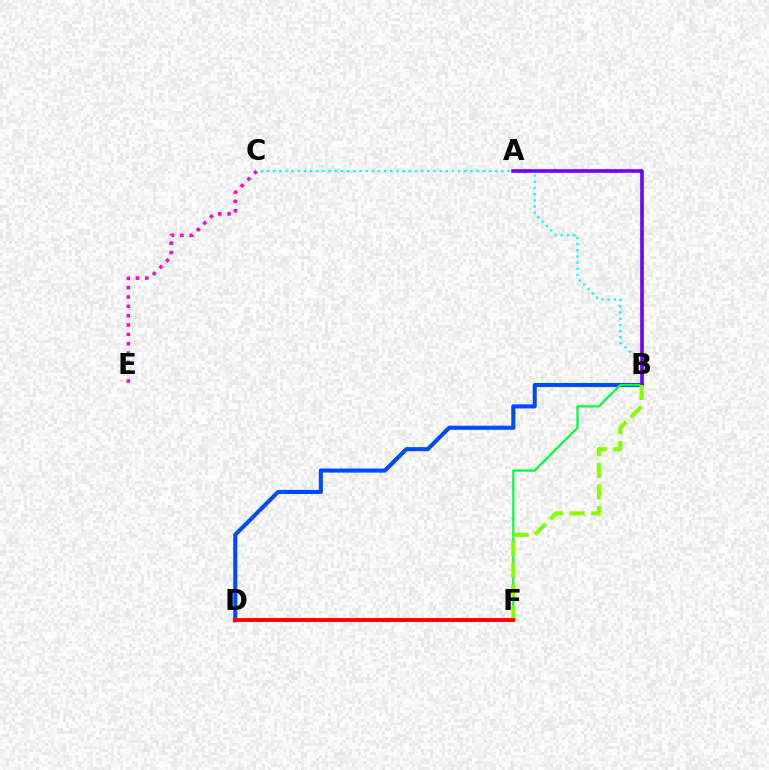{('B', 'D'): [{'color': '#004bff', 'line_style': 'solid', 'thickness': 2.94}], ('B', 'F'): [{'color': '#00ff39', 'line_style': 'solid', 'thickness': 1.58}, {'color': '#84ff00', 'line_style': 'dashed', 'thickness': 2.94}], ('B', 'C'): [{'color': '#00fff6', 'line_style': 'dotted', 'thickness': 1.68}], ('D', 'F'): [{'color': '#ffbd00', 'line_style': 'dashed', 'thickness': 2.09}, {'color': '#ff0000', 'line_style': 'solid', 'thickness': 2.79}], ('C', 'E'): [{'color': '#ff00cf', 'line_style': 'dotted', 'thickness': 2.54}], ('A', 'B'): [{'color': '#7200ff', 'line_style': 'solid', 'thickness': 2.61}]}